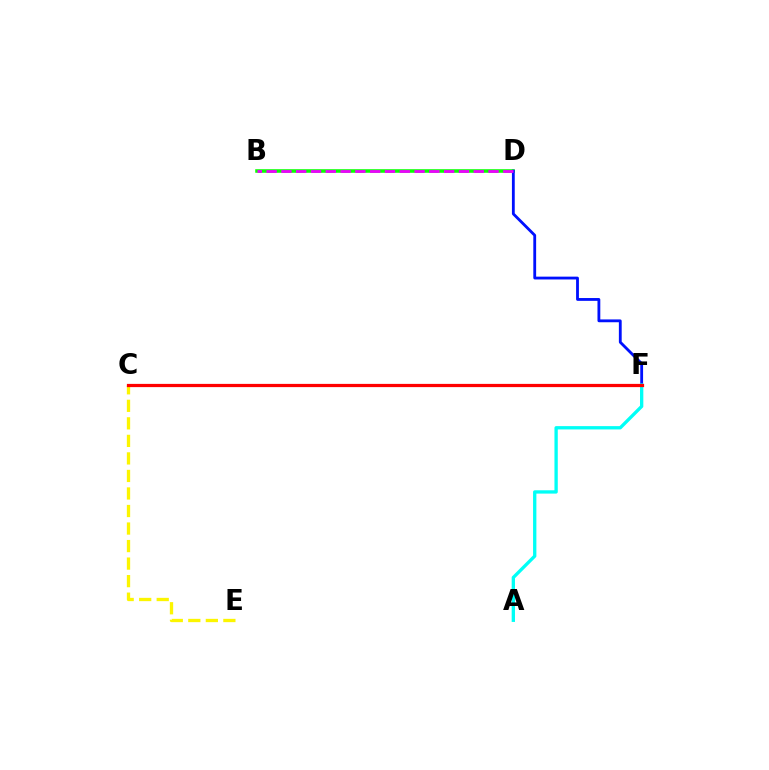{('B', 'D'): [{'color': '#08ff00', 'line_style': 'solid', 'thickness': 2.56}, {'color': '#ee00ff', 'line_style': 'dashed', 'thickness': 2.01}], ('C', 'E'): [{'color': '#fcf500', 'line_style': 'dashed', 'thickness': 2.38}], ('D', 'F'): [{'color': '#0010ff', 'line_style': 'solid', 'thickness': 2.03}], ('A', 'F'): [{'color': '#00fff6', 'line_style': 'solid', 'thickness': 2.39}], ('C', 'F'): [{'color': '#ff0000', 'line_style': 'solid', 'thickness': 2.32}]}